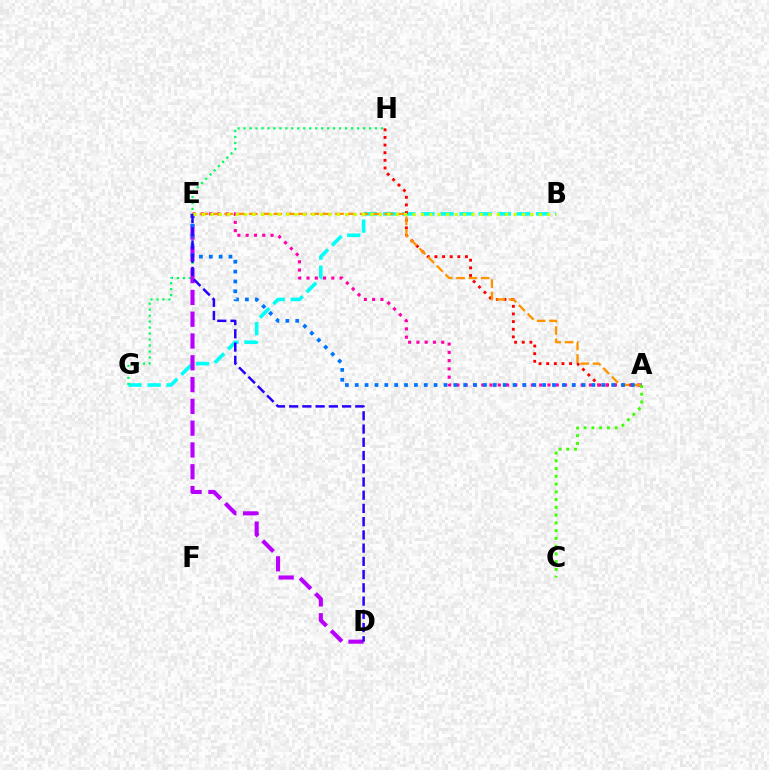{('B', 'G'): [{'color': '#00fff6', 'line_style': 'dashed', 'thickness': 2.6}], ('A', 'H'): [{'color': '#ff0000', 'line_style': 'dotted', 'thickness': 2.08}], ('G', 'H'): [{'color': '#00ff5c', 'line_style': 'dotted', 'thickness': 1.62}], ('D', 'E'): [{'color': '#b900ff', 'line_style': 'dashed', 'thickness': 2.96}, {'color': '#2500ff', 'line_style': 'dashed', 'thickness': 1.8}], ('A', 'E'): [{'color': '#ff00ac', 'line_style': 'dotted', 'thickness': 2.25}, {'color': '#ff9400', 'line_style': 'dashed', 'thickness': 1.67}, {'color': '#0074ff', 'line_style': 'dotted', 'thickness': 2.68}], ('A', 'C'): [{'color': '#3dff00', 'line_style': 'dotted', 'thickness': 2.11}], ('B', 'E'): [{'color': '#d1ff00', 'line_style': 'dotted', 'thickness': 2.29}]}